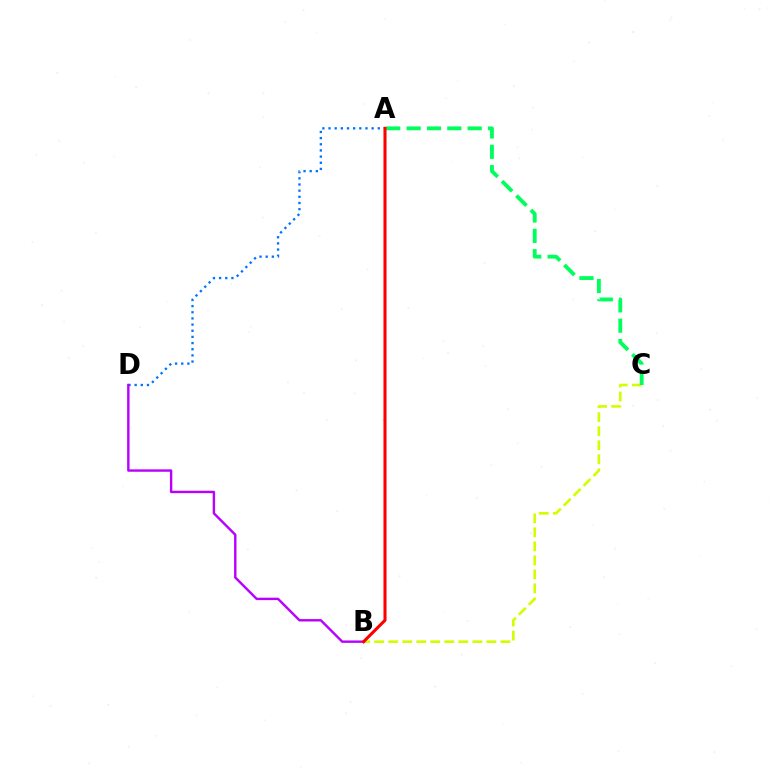{('B', 'C'): [{'color': '#d1ff00', 'line_style': 'dashed', 'thickness': 1.9}], ('A', 'D'): [{'color': '#0074ff', 'line_style': 'dotted', 'thickness': 1.67}], ('A', 'C'): [{'color': '#00ff5c', 'line_style': 'dashed', 'thickness': 2.77}], ('B', 'D'): [{'color': '#b900ff', 'line_style': 'solid', 'thickness': 1.73}], ('A', 'B'): [{'color': '#ff0000', 'line_style': 'solid', 'thickness': 2.21}]}